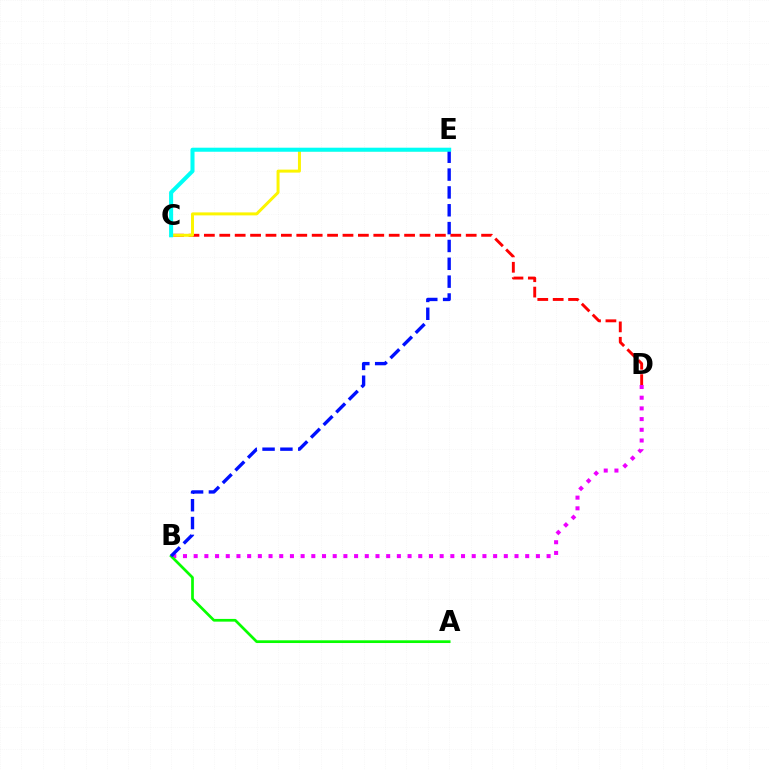{('C', 'D'): [{'color': '#ff0000', 'line_style': 'dashed', 'thickness': 2.09}], ('B', 'D'): [{'color': '#ee00ff', 'line_style': 'dotted', 'thickness': 2.91}], ('A', 'B'): [{'color': '#08ff00', 'line_style': 'solid', 'thickness': 1.96}], ('C', 'E'): [{'color': '#fcf500', 'line_style': 'solid', 'thickness': 2.15}, {'color': '#00fff6', 'line_style': 'solid', 'thickness': 2.91}], ('B', 'E'): [{'color': '#0010ff', 'line_style': 'dashed', 'thickness': 2.42}]}